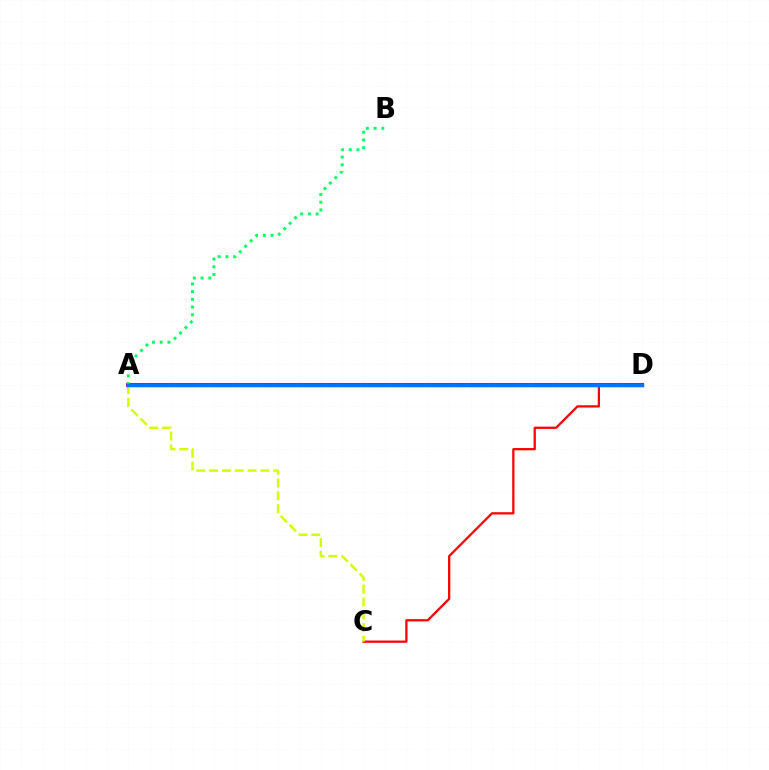{('C', 'D'): [{'color': '#ff0000', 'line_style': 'solid', 'thickness': 1.62}], ('A', 'D'): [{'color': '#b900ff', 'line_style': 'solid', 'thickness': 2.95}, {'color': '#0074ff', 'line_style': 'solid', 'thickness': 2.51}], ('A', 'B'): [{'color': '#00ff5c', 'line_style': 'dotted', 'thickness': 2.09}], ('A', 'C'): [{'color': '#d1ff00', 'line_style': 'dashed', 'thickness': 1.74}]}